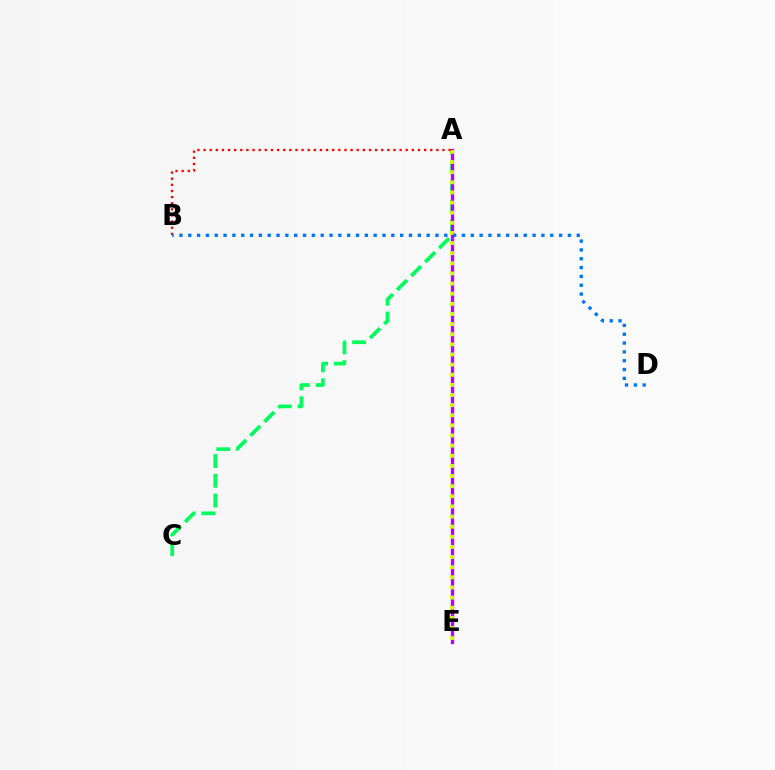{('A', 'C'): [{'color': '#00ff5c', 'line_style': 'dashed', 'thickness': 2.69}], ('A', 'E'): [{'color': '#b900ff', 'line_style': 'solid', 'thickness': 2.38}, {'color': '#d1ff00', 'line_style': 'dotted', 'thickness': 2.75}], ('A', 'B'): [{'color': '#ff0000', 'line_style': 'dotted', 'thickness': 1.66}], ('B', 'D'): [{'color': '#0074ff', 'line_style': 'dotted', 'thickness': 2.4}]}